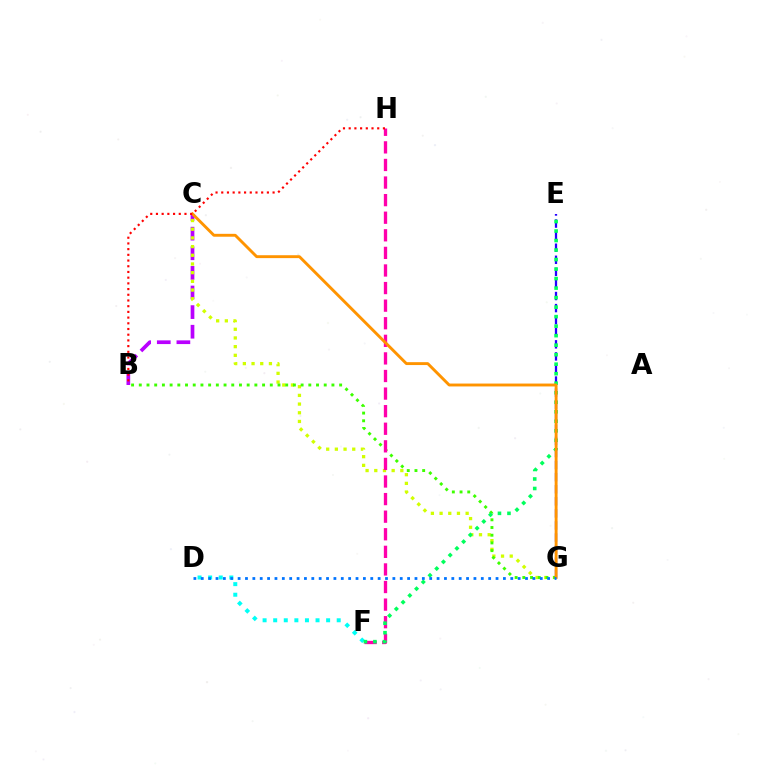{('B', 'C'): [{'color': '#b900ff', 'line_style': 'dashed', 'thickness': 2.66}], ('C', 'G'): [{'color': '#d1ff00', 'line_style': 'dotted', 'thickness': 2.36}, {'color': '#ff9400', 'line_style': 'solid', 'thickness': 2.08}], ('B', 'G'): [{'color': '#3dff00', 'line_style': 'dotted', 'thickness': 2.09}], ('D', 'F'): [{'color': '#00fff6', 'line_style': 'dotted', 'thickness': 2.88}], ('F', 'H'): [{'color': '#ff00ac', 'line_style': 'dashed', 'thickness': 2.39}], ('E', 'G'): [{'color': '#2500ff', 'line_style': 'dashed', 'thickness': 1.64}], ('E', 'F'): [{'color': '#00ff5c', 'line_style': 'dotted', 'thickness': 2.58}], ('B', 'H'): [{'color': '#ff0000', 'line_style': 'dotted', 'thickness': 1.55}], ('D', 'G'): [{'color': '#0074ff', 'line_style': 'dotted', 'thickness': 2.0}]}